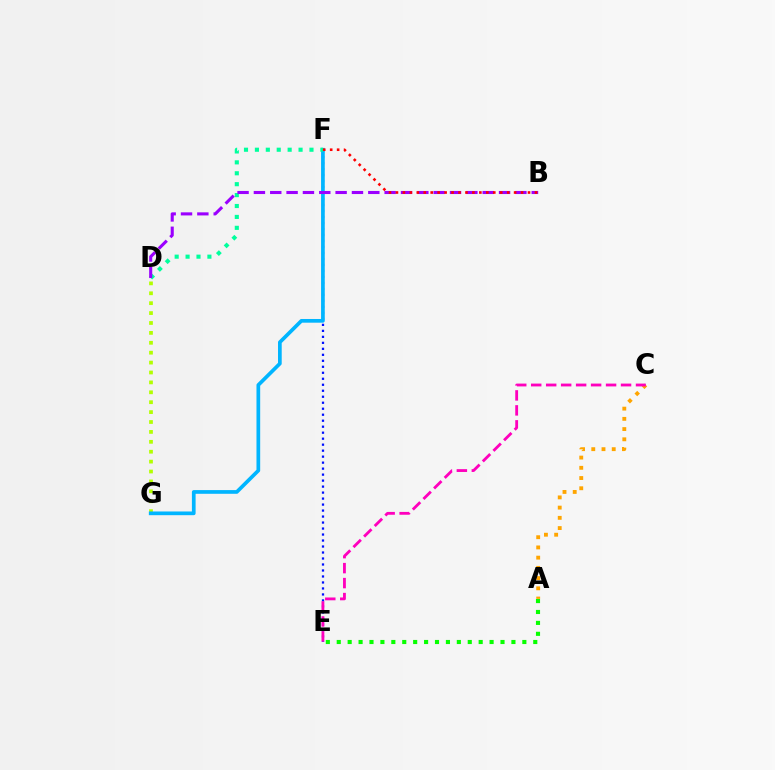{('A', 'C'): [{'color': '#ffa500', 'line_style': 'dotted', 'thickness': 2.78}], ('E', 'F'): [{'color': '#0010ff', 'line_style': 'dotted', 'thickness': 1.63}], ('D', 'G'): [{'color': '#b3ff00', 'line_style': 'dotted', 'thickness': 2.69}], ('F', 'G'): [{'color': '#00b5ff', 'line_style': 'solid', 'thickness': 2.66}], ('D', 'F'): [{'color': '#00ff9d', 'line_style': 'dotted', 'thickness': 2.97}], ('B', 'D'): [{'color': '#9b00ff', 'line_style': 'dashed', 'thickness': 2.22}], ('B', 'F'): [{'color': '#ff0000', 'line_style': 'dotted', 'thickness': 1.89}], ('A', 'E'): [{'color': '#08ff00', 'line_style': 'dotted', 'thickness': 2.97}], ('C', 'E'): [{'color': '#ff00bd', 'line_style': 'dashed', 'thickness': 2.03}]}